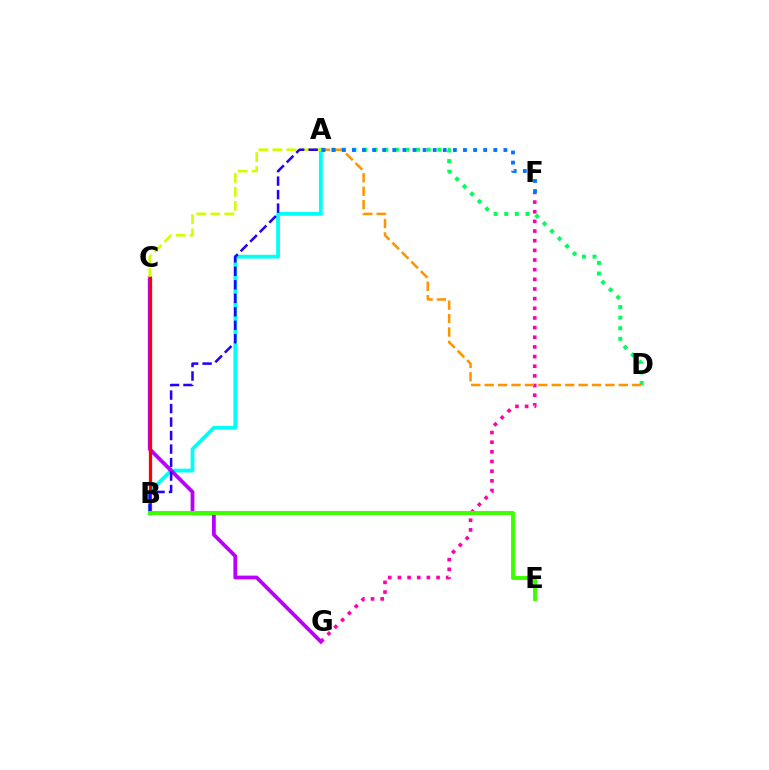{('F', 'G'): [{'color': '#ff00ac', 'line_style': 'dotted', 'thickness': 2.62}], ('A', 'B'): [{'color': '#00fff6', 'line_style': 'solid', 'thickness': 2.73}, {'color': '#2500ff', 'line_style': 'dashed', 'thickness': 1.83}], ('A', 'D'): [{'color': '#00ff5c', 'line_style': 'dotted', 'thickness': 2.88}, {'color': '#ff9400', 'line_style': 'dashed', 'thickness': 1.82}], ('C', 'G'): [{'color': '#b900ff', 'line_style': 'solid', 'thickness': 2.71}], ('A', 'C'): [{'color': '#d1ff00', 'line_style': 'dashed', 'thickness': 1.91}], ('B', 'C'): [{'color': '#ff0000', 'line_style': 'solid', 'thickness': 2.36}], ('A', 'F'): [{'color': '#0074ff', 'line_style': 'dotted', 'thickness': 2.74}], ('B', 'E'): [{'color': '#3dff00', 'line_style': 'solid', 'thickness': 2.84}]}